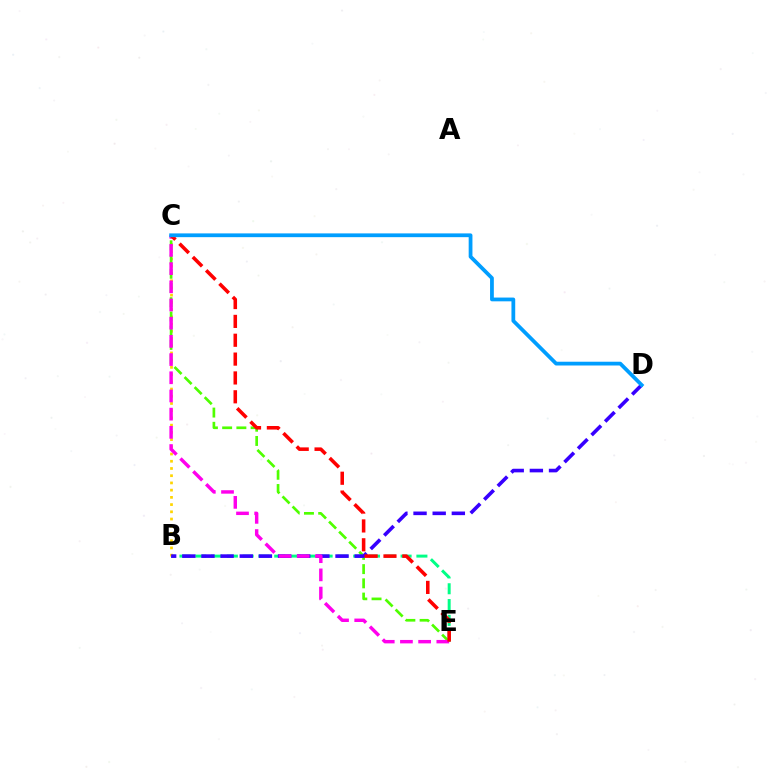{('B', 'E'): [{'color': '#00ff86', 'line_style': 'dashed', 'thickness': 2.15}], ('B', 'C'): [{'color': '#ffd500', 'line_style': 'dotted', 'thickness': 1.96}], ('C', 'E'): [{'color': '#4fff00', 'line_style': 'dashed', 'thickness': 1.93}, {'color': '#ff00ed', 'line_style': 'dashed', 'thickness': 2.47}, {'color': '#ff0000', 'line_style': 'dashed', 'thickness': 2.56}], ('B', 'D'): [{'color': '#3700ff', 'line_style': 'dashed', 'thickness': 2.6}], ('C', 'D'): [{'color': '#009eff', 'line_style': 'solid', 'thickness': 2.71}]}